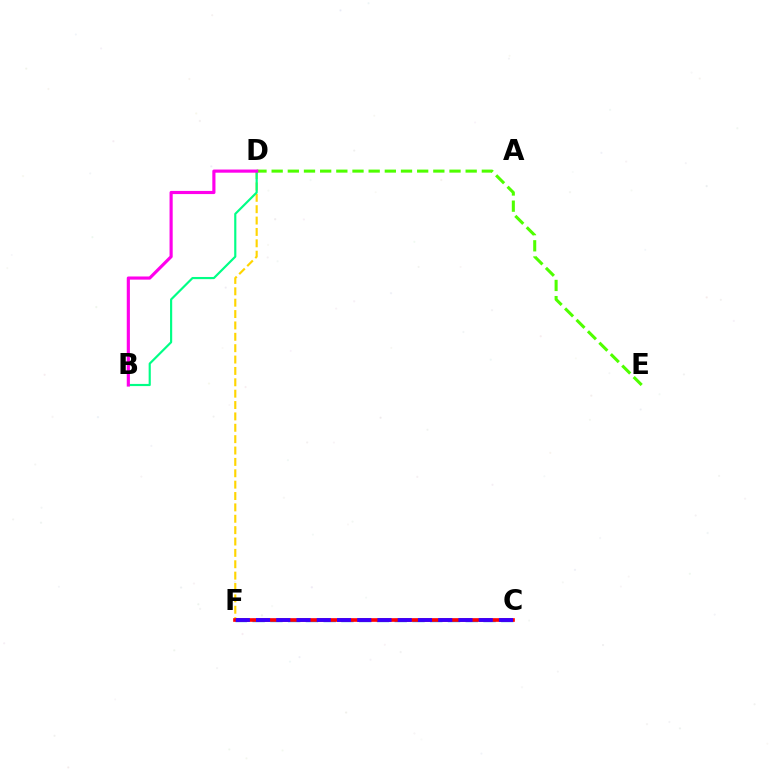{('D', 'F'): [{'color': '#ffd500', 'line_style': 'dashed', 'thickness': 1.54}], ('D', 'E'): [{'color': '#4fff00', 'line_style': 'dashed', 'thickness': 2.2}], ('C', 'F'): [{'color': '#009eff', 'line_style': 'dashed', 'thickness': 2.41}, {'color': '#ff0000', 'line_style': 'solid', 'thickness': 2.62}, {'color': '#3700ff', 'line_style': 'dashed', 'thickness': 2.75}], ('B', 'D'): [{'color': '#00ff86', 'line_style': 'solid', 'thickness': 1.56}, {'color': '#ff00ed', 'line_style': 'solid', 'thickness': 2.27}]}